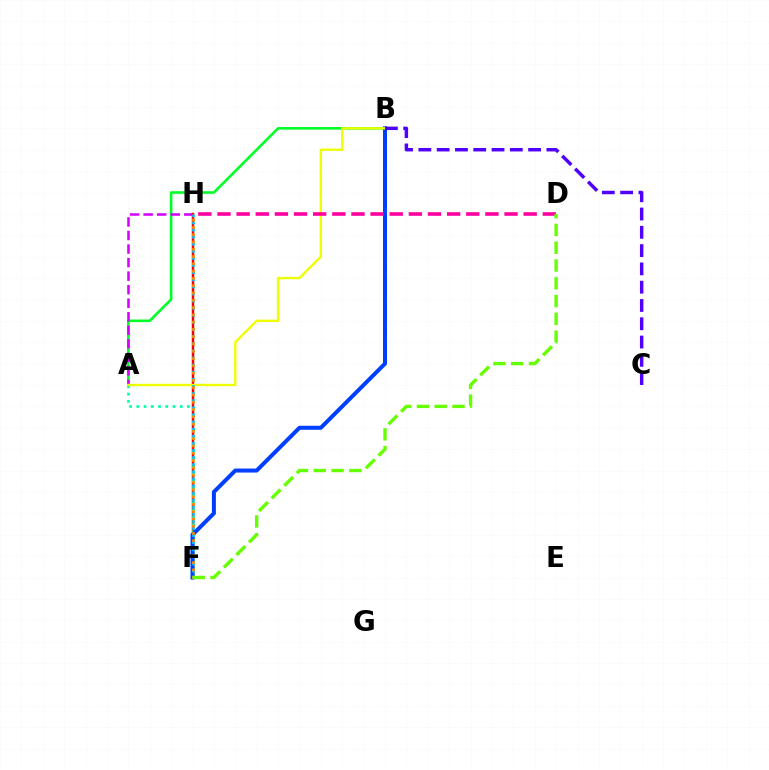{('A', 'B'): [{'color': '#00ff27', 'line_style': 'solid', 'thickness': 1.88}, {'color': '#eeff00', 'line_style': 'solid', 'thickness': 1.72}], ('A', 'H'): [{'color': '#d600ff', 'line_style': 'dashed', 'thickness': 1.84}], ('F', 'H'): [{'color': '#ff0000', 'line_style': 'solid', 'thickness': 1.78}, {'color': '#00c7ff', 'line_style': 'dotted', 'thickness': 1.93}, {'color': '#ff8800', 'line_style': 'dotted', 'thickness': 1.98}], ('A', 'F'): [{'color': '#00ffaf', 'line_style': 'dotted', 'thickness': 1.97}], ('B', 'F'): [{'color': '#003fff', 'line_style': 'solid', 'thickness': 2.88}], ('D', 'H'): [{'color': '#ff00a0', 'line_style': 'dashed', 'thickness': 2.6}], ('D', 'F'): [{'color': '#66ff00', 'line_style': 'dashed', 'thickness': 2.42}], ('B', 'C'): [{'color': '#4f00ff', 'line_style': 'dashed', 'thickness': 2.48}]}